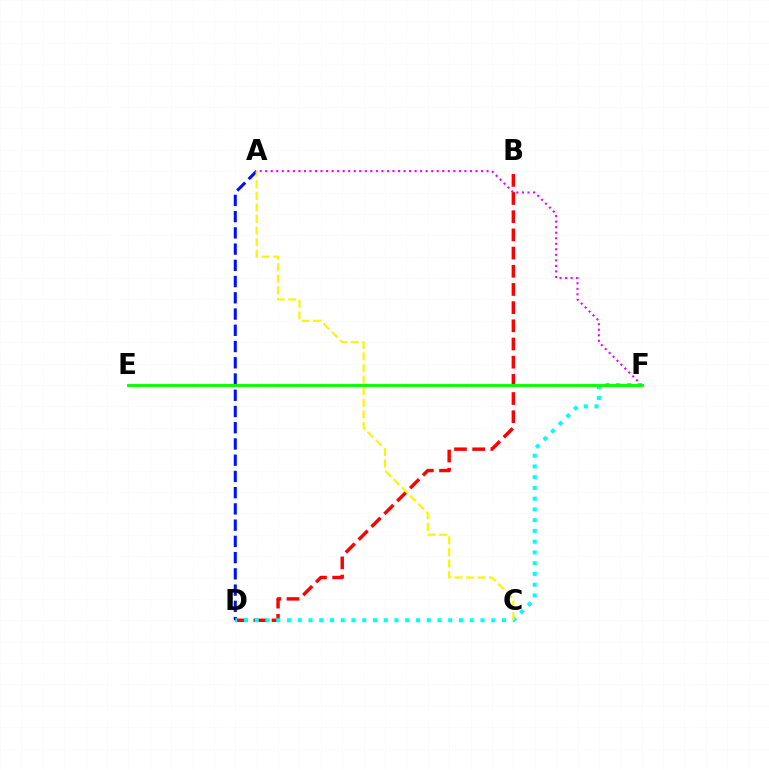{('A', 'F'): [{'color': '#ee00ff', 'line_style': 'dotted', 'thickness': 1.5}], ('B', 'D'): [{'color': '#ff0000', 'line_style': 'dashed', 'thickness': 2.47}], ('A', 'D'): [{'color': '#0010ff', 'line_style': 'dashed', 'thickness': 2.21}], ('D', 'F'): [{'color': '#00fff6', 'line_style': 'dotted', 'thickness': 2.92}], ('A', 'C'): [{'color': '#fcf500', 'line_style': 'dashed', 'thickness': 1.57}], ('E', 'F'): [{'color': '#08ff00', 'line_style': 'solid', 'thickness': 2.09}]}